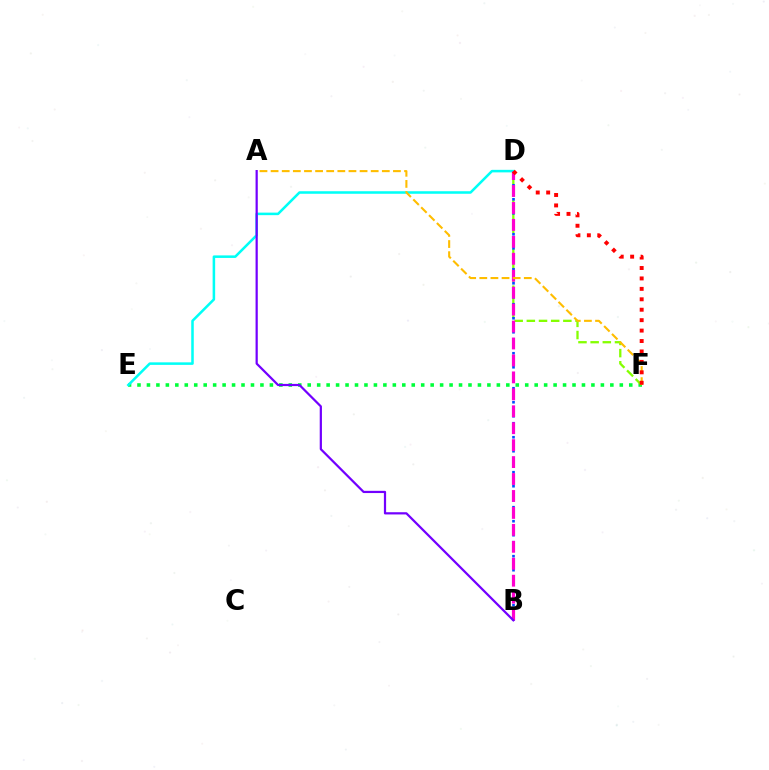{('E', 'F'): [{'color': '#00ff39', 'line_style': 'dotted', 'thickness': 2.57}], ('D', 'F'): [{'color': '#84ff00', 'line_style': 'dashed', 'thickness': 1.65}, {'color': '#ff0000', 'line_style': 'dotted', 'thickness': 2.83}], ('B', 'D'): [{'color': '#004bff', 'line_style': 'dotted', 'thickness': 1.9}, {'color': '#ff00cf', 'line_style': 'dashed', 'thickness': 2.3}], ('D', 'E'): [{'color': '#00fff6', 'line_style': 'solid', 'thickness': 1.83}], ('A', 'F'): [{'color': '#ffbd00', 'line_style': 'dashed', 'thickness': 1.51}], ('A', 'B'): [{'color': '#7200ff', 'line_style': 'solid', 'thickness': 1.6}]}